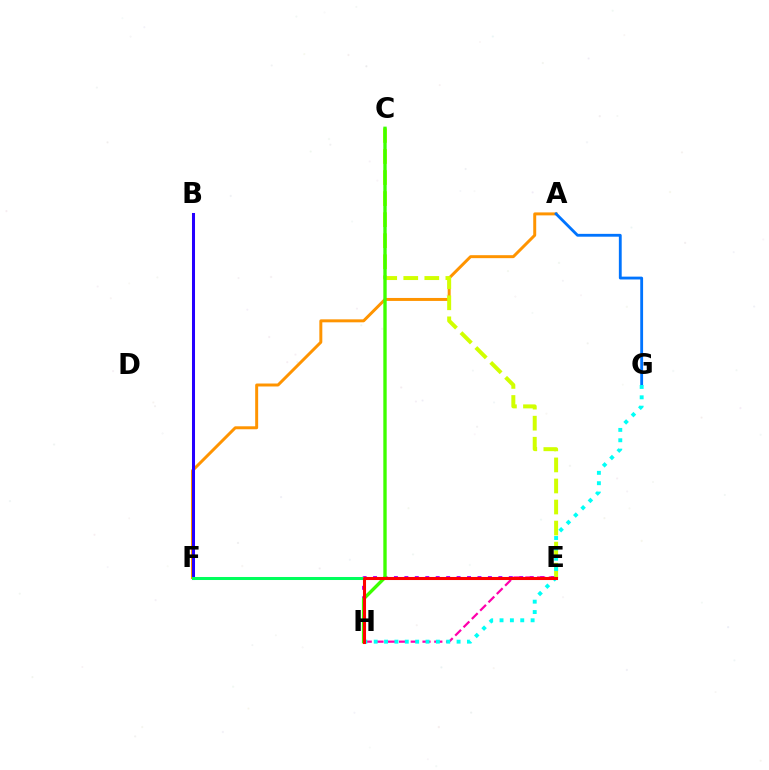{('A', 'F'): [{'color': '#ff9400', 'line_style': 'solid', 'thickness': 2.14}], ('A', 'G'): [{'color': '#0074ff', 'line_style': 'solid', 'thickness': 2.04}], ('B', 'F'): [{'color': '#2500ff', 'line_style': 'solid', 'thickness': 2.18}], ('E', 'H'): [{'color': '#b900ff', 'line_style': 'dotted', 'thickness': 2.84}, {'color': '#ff00ac', 'line_style': 'dashed', 'thickness': 1.6}, {'color': '#ff0000', 'line_style': 'solid', 'thickness': 2.21}], ('E', 'F'): [{'color': '#00ff5c', 'line_style': 'solid', 'thickness': 2.18}], ('C', 'E'): [{'color': '#d1ff00', 'line_style': 'dashed', 'thickness': 2.86}], ('G', 'H'): [{'color': '#00fff6', 'line_style': 'dotted', 'thickness': 2.81}], ('C', 'H'): [{'color': '#3dff00', 'line_style': 'solid', 'thickness': 2.43}]}